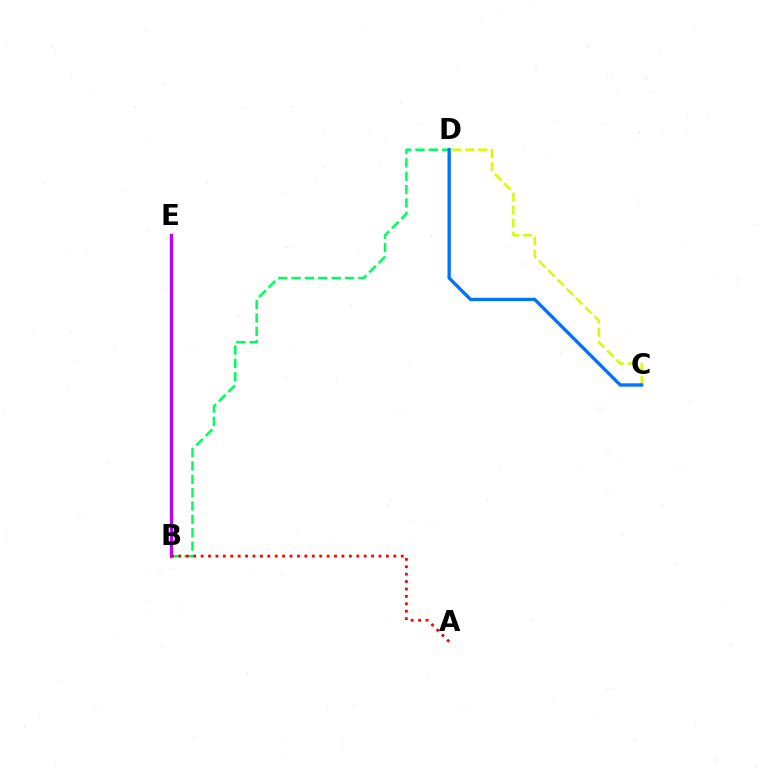{('B', 'E'): [{'color': '#b900ff', 'line_style': 'solid', 'thickness': 2.38}], ('B', 'D'): [{'color': '#00ff5c', 'line_style': 'dashed', 'thickness': 1.82}], ('C', 'D'): [{'color': '#d1ff00', 'line_style': 'dashed', 'thickness': 1.78}, {'color': '#0074ff', 'line_style': 'solid', 'thickness': 2.42}], ('A', 'B'): [{'color': '#ff0000', 'line_style': 'dotted', 'thickness': 2.01}]}